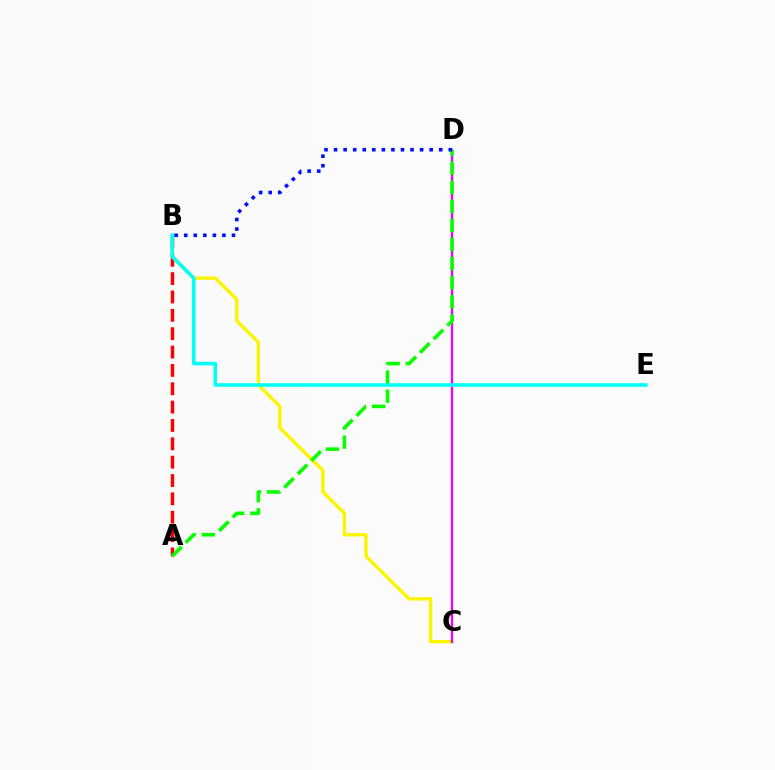{('B', 'C'): [{'color': '#fcf500', 'line_style': 'solid', 'thickness': 2.44}], ('A', 'B'): [{'color': '#ff0000', 'line_style': 'dashed', 'thickness': 2.49}], ('C', 'D'): [{'color': '#ee00ff', 'line_style': 'solid', 'thickness': 1.63}], ('A', 'D'): [{'color': '#08ff00', 'line_style': 'dashed', 'thickness': 2.6}], ('B', 'D'): [{'color': '#0010ff', 'line_style': 'dotted', 'thickness': 2.6}], ('B', 'E'): [{'color': '#00fff6', 'line_style': 'solid', 'thickness': 2.58}]}